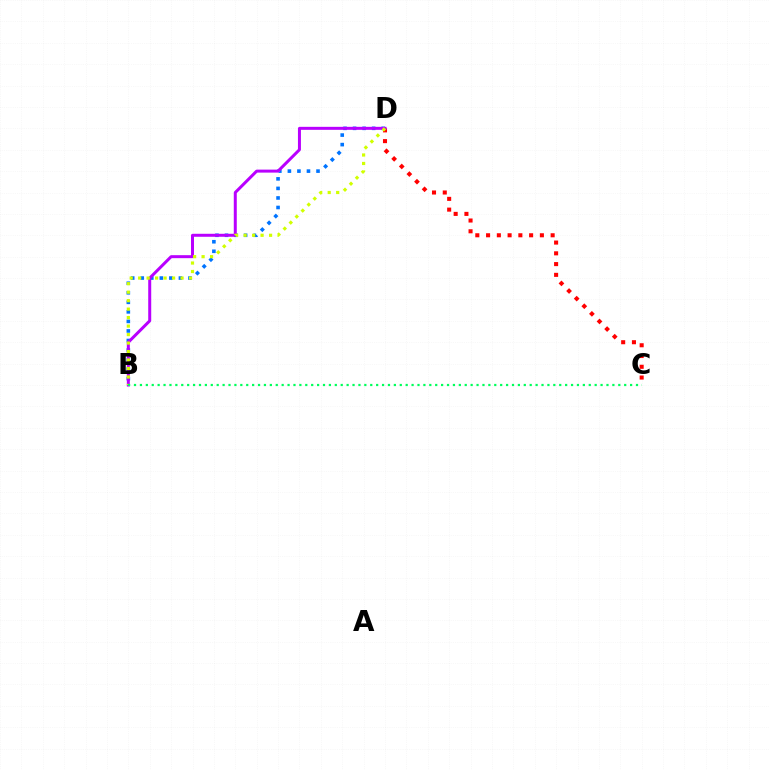{('C', 'D'): [{'color': '#ff0000', 'line_style': 'dotted', 'thickness': 2.92}], ('B', 'D'): [{'color': '#0074ff', 'line_style': 'dotted', 'thickness': 2.59}, {'color': '#b900ff', 'line_style': 'solid', 'thickness': 2.16}, {'color': '#d1ff00', 'line_style': 'dotted', 'thickness': 2.3}], ('B', 'C'): [{'color': '#00ff5c', 'line_style': 'dotted', 'thickness': 1.6}]}